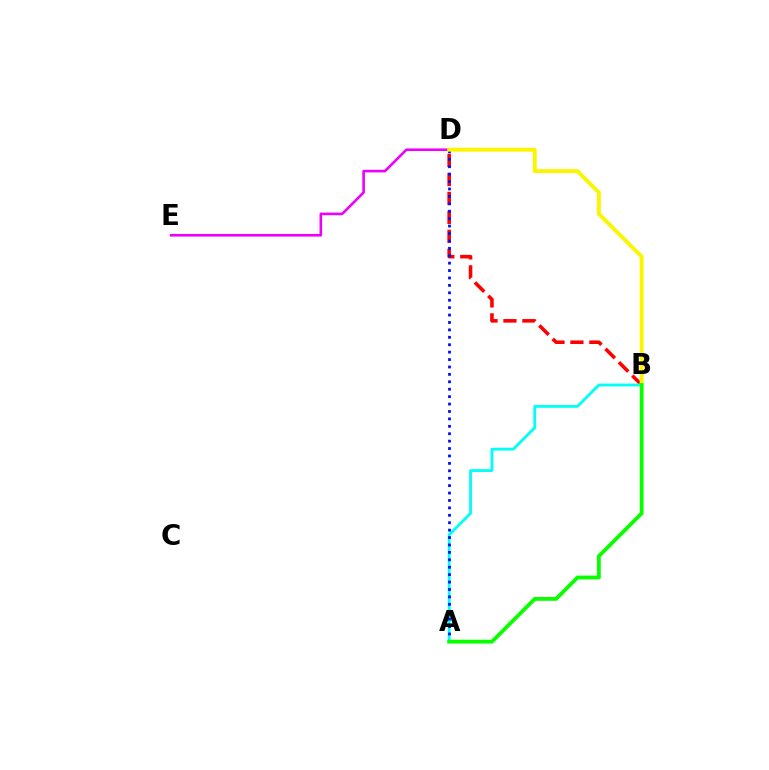{('B', 'D'): [{'color': '#ff0000', 'line_style': 'dashed', 'thickness': 2.58}, {'color': '#fcf500', 'line_style': 'solid', 'thickness': 2.83}], ('A', 'B'): [{'color': '#00fff6', 'line_style': 'solid', 'thickness': 2.02}, {'color': '#08ff00', 'line_style': 'solid', 'thickness': 2.75}], ('A', 'D'): [{'color': '#0010ff', 'line_style': 'dotted', 'thickness': 2.02}], ('D', 'E'): [{'color': '#ee00ff', 'line_style': 'solid', 'thickness': 1.89}]}